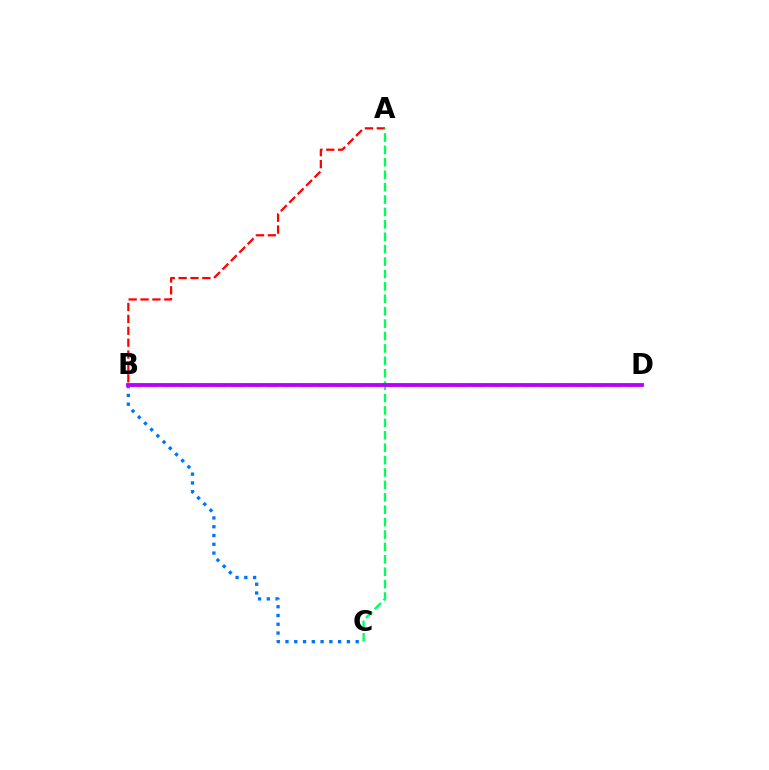{('A', 'B'): [{'color': '#ff0000', 'line_style': 'dashed', 'thickness': 1.62}], ('B', 'C'): [{'color': '#0074ff', 'line_style': 'dotted', 'thickness': 2.38}], ('B', 'D'): [{'color': '#d1ff00', 'line_style': 'dashed', 'thickness': 2.33}, {'color': '#b900ff', 'line_style': 'solid', 'thickness': 2.76}], ('A', 'C'): [{'color': '#00ff5c', 'line_style': 'dashed', 'thickness': 1.69}]}